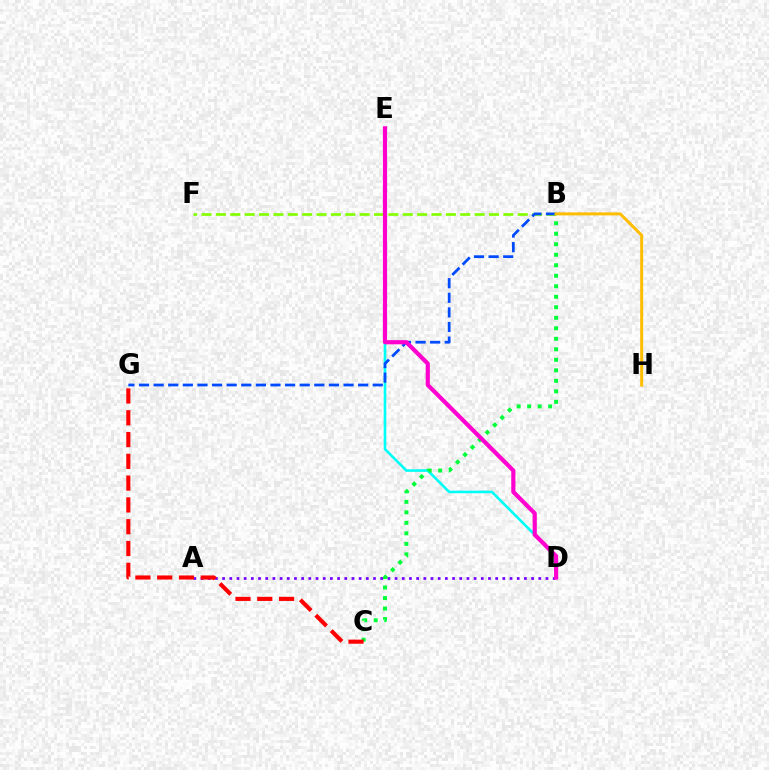{('A', 'D'): [{'color': '#7200ff', 'line_style': 'dotted', 'thickness': 1.95}], ('D', 'E'): [{'color': '#00fff6', 'line_style': 'solid', 'thickness': 1.88}, {'color': '#ff00cf', 'line_style': 'solid', 'thickness': 3.0}], ('B', 'F'): [{'color': '#84ff00', 'line_style': 'dashed', 'thickness': 1.95}], ('B', 'G'): [{'color': '#004bff', 'line_style': 'dashed', 'thickness': 1.98}], ('B', 'C'): [{'color': '#00ff39', 'line_style': 'dotted', 'thickness': 2.85}], ('B', 'H'): [{'color': '#ffbd00', 'line_style': 'solid', 'thickness': 2.15}], ('C', 'G'): [{'color': '#ff0000', 'line_style': 'dashed', 'thickness': 2.96}]}